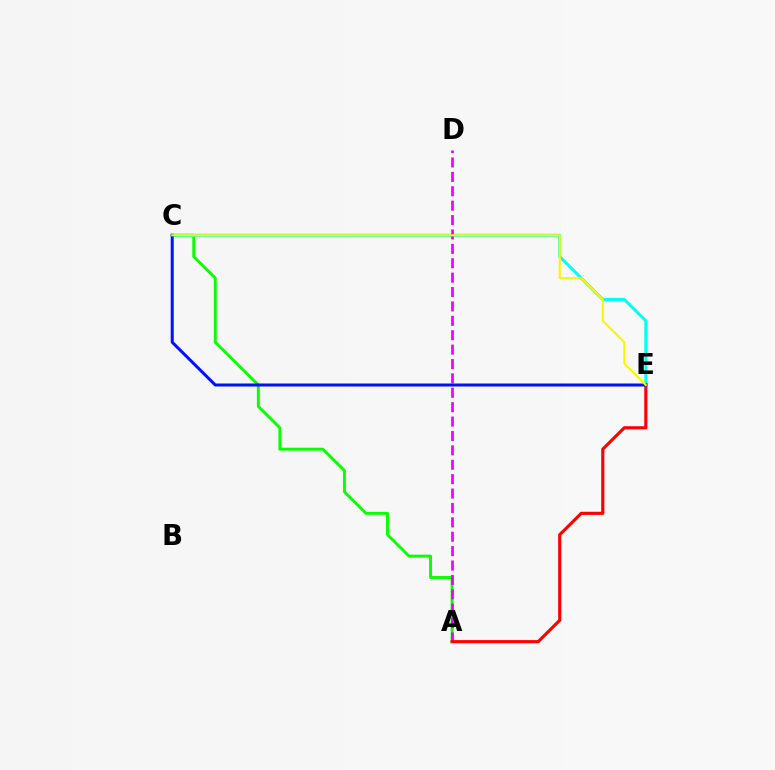{('A', 'C'): [{'color': '#08ff00', 'line_style': 'solid', 'thickness': 2.1}], ('C', 'E'): [{'color': '#00fff6', 'line_style': 'solid', 'thickness': 2.15}, {'color': '#0010ff', 'line_style': 'solid', 'thickness': 2.16}, {'color': '#fcf500', 'line_style': 'solid', 'thickness': 1.52}], ('A', 'D'): [{'color': '#ee00ff', 'line_style': 'dashed', 'thickness': 1.96}], ('A', 'E'): [{'color': '#ff0000', 'line_style': 'solid', 'thickness': 2.26}]}